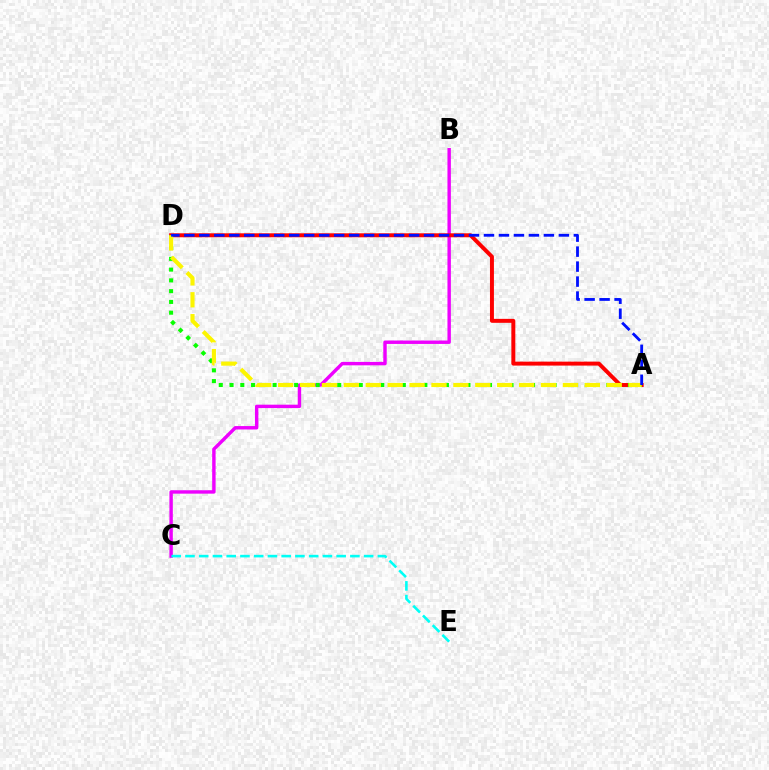{('B', 'C'): [{'color': '#ee00ff', 'line_style': 'solid', 'thickness': 2.46}], ('A', 'D'): [{'color': '#ff0000', 'line_style': 'solid', 'thickness': 2.85}, {'color': '#08ff00', 'line_style': 'dotted', 'thickness': 2.93}, {'color': '#fcf500', 'line_style': 'dashed', 'thickness': 2.98}, {'color': '#0010ff', 'line_style': 'dashed', 'thickness': 2.04}], ('C', 'E'): [{'color': '#00fff6', 'line_style': 'dashed', 'thickness': 1.87}]}